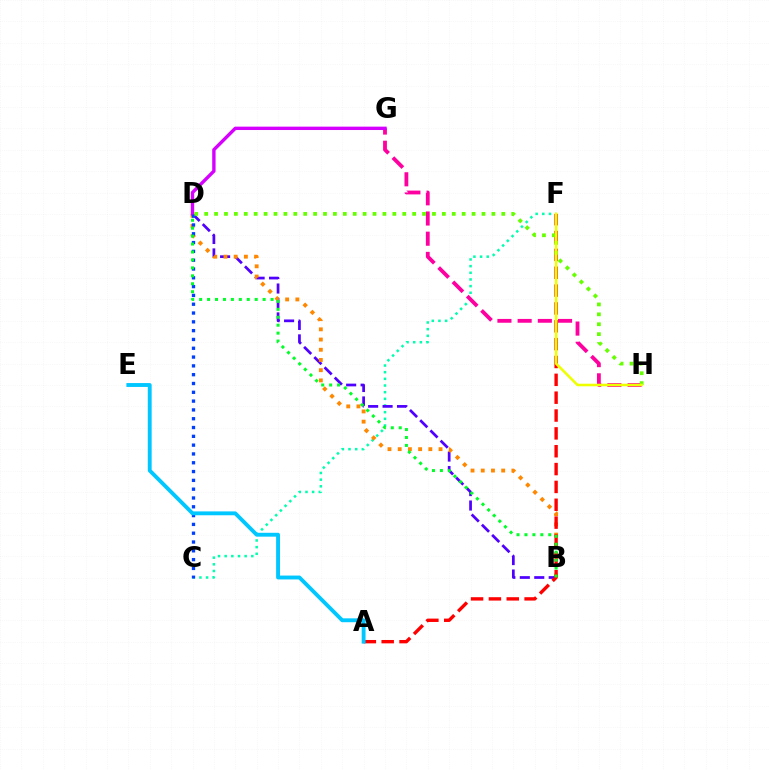{('C', 'F'): [{'color': '#00ffaf', 'line_style': 'dotted', 'thickness': 1.81}], ('B', 'D'): [{'color': '#4f00ff', 'line_style': 'dashed', 'thickness': 1.96}, {'color': '#ff8800', 'line_style': 'dotted', 'thickness': 2.77}, {'color': '#00ff27', 'line_style': 'dotted', 'thickness': 2.16}], ('G', 'H'): [{'color': '#ff00a0', 'line_style': 'dashed', 'thickness': 2.74}], ('A', 'F'): [{'color': '#ff0000', 'line_style': 'dashed', 'thickness': 2.42}], ('D', 'G'): [{'color': '#d600ff', 'line_style': 'solid', 'thickness': 2.43}], ('C', 'D'): [{'color': '#003fff', 'line_style': 'dotted', 'thickness': 2.39}], ('A', 'E'): [{'color': '#00c7ff', 'line_style': 'solid', 'thickness': 2.78}], ('D', 'H'): [{'color': '#66ff00', 'line_style': 'dotted', 'thickness': 2.69}], ('F', 'H'): [{'color': '#eeff00', 'line_style': 'solid', 'thickness': 1.84}]}